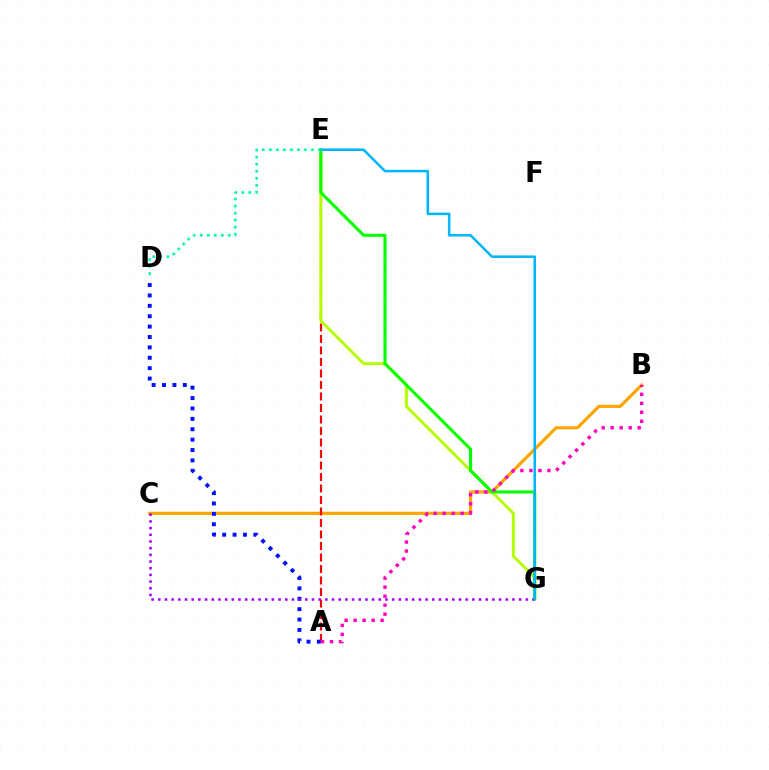{('B', 'C'): [{'color': '#ffa500', 'line_style': 'solid', 'thickness': 2.27}], ('A', 'E'): [{'color': '#ff0000', 'line_style': 'dashed', 'thickness': 1.56}], ('E', 'G'): [{'color': '#b3ff00', 'line_style': 'solid', 'thickness': 2.12}, {'color': '#08ff00', 'line_style': 'solid', 'thickness': 2.21}, {'color': '#00b5ff', 'line_style': 'solid', 'thickness': 1.83}], ('A', 'D'): [{'color': '#0010ff', 'line_style': 'dotted', 'thickness': 2.82}], ('C', 'G'): [{'color': '#9b00ff', 'line_style': 'dotted', 'thickness': 1.82}], ('D', 'E'): [{'color': '#00ff9d', 'line_style': 'dotted', 'thickness': 1.91}], ('A', 'B'): [{'color': '#ff00bd', 'line_style': 'dotted', 'thickness': 2.44}]}